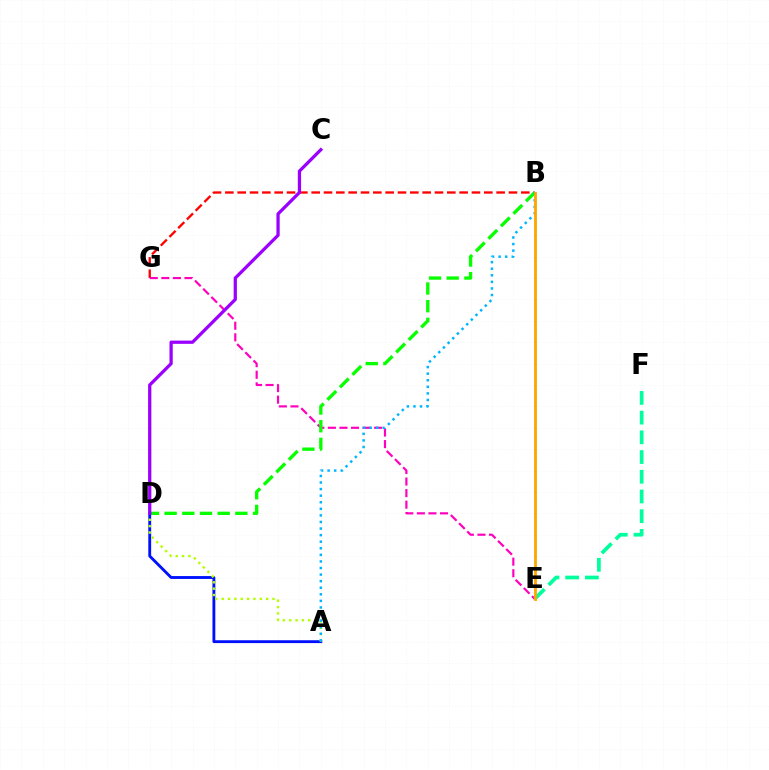{('B', 'G'): [{'color': '#ff0000', 'line_style': 'dashed', 'thickness': 1.68}], ('E', 'G'): [{'color': '#ff00bd', 'line_style': 'dashed', 'thickness': 1.57}], ('B', 'D'): [{'color': '#08ff00', 'line_style': 'dashed', 'thickness': 2.4}], ('A', 'D'): [{'color': '#0010ff', 'line_style': 'solid', 'thickness': 2.05}, {'color': '#b3ff00', 'line_style': 'dotted', 'thickness': 1.73}], ('E', 'F'): [{'color': '#00ff9d', 'line_style': 'dashed', 'thickness': 2.68}], ('A', 'B'): [{'color': '#00b5ff', 'line_style': 'dotted', 'thickness': 1.79}], ('B', 'E'): [{'color': '#ffa500', 'line_style': 'solid', 'thickness': 2.02}], ('C', 'D'): [{'color': '#9b00ff', 'line_style': 'solid', 'thickness': 2.34}]}